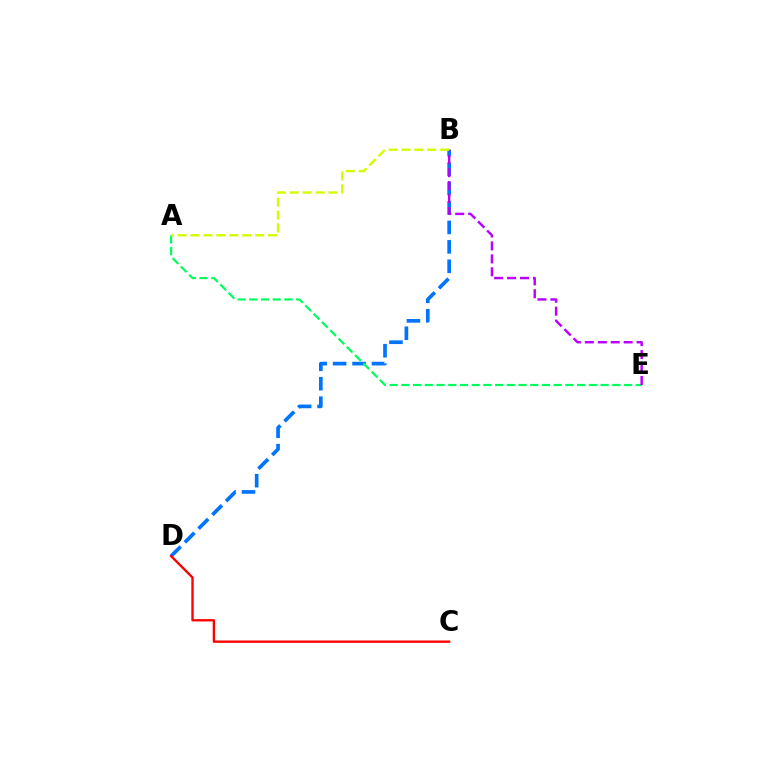{('B', 'D'): [{'color': '#0074ff', 'line_style': 'dashed', 'thickness': 2.64}], ('A', 'E'): [{'color': '#00ff5c', 'line_style': 'dashed', 'thickness': 1.59}], ('C', 'D'): [{'color': '#ff0000', 'line_style': 'solid', 'thickness': 1.69}], ('B', 'E'): [{'color': '#b900ff', 'line_style': 'dashed', 'thickness': 1.76}], ('A', 'B'): [{'color': '#d1ff00', 'line_style': 'dashed', 'thickness': 1.75}]}